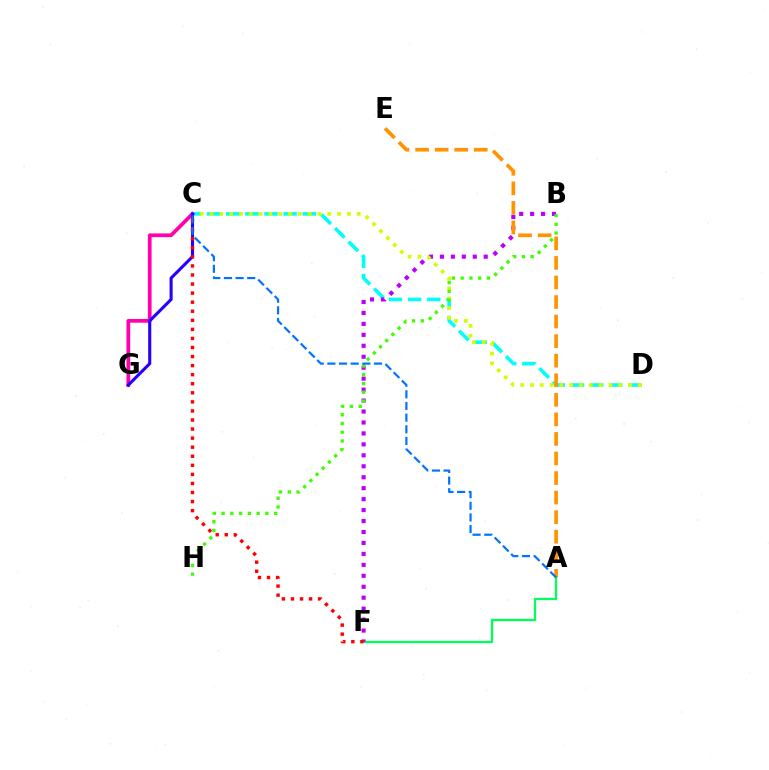{('A', 'F'): [{'color': '#00ff5c', 'line_style': 'solid', 'thickness': 1.65}], ('C', 'D'): [{'color': '#00fff6', 'line_style': 'dashed', 'thickness': 2.6}, {'color': '#d1ff00', 'line_style': 'dotted', 'thickness': 2.67}], ('C', 'G'): [{'color': '#ff00ac', 'line_style': 'solid', 'thickness': 2.68}, {'color': '#2500ff', 'line_style': 'solid', 'thickness': 2.23}], ('B', 'F'): [{'color': '#b900ff', 'line_style': 'dotted', 'thickness': 2.98}], ('B', 'H'): [{'color': '#3dff00', 'line_style': 'dotted', 'thickness': 2.38}], ('A', 'E'): [{'color': '#ff9400', 'line_style': 'dashed', 'thickness': 2.66}], ('C', 'F'): [{'color': '#ff0000', 'line_style': 'dotted', 'thickness': 2.46}], ('A', 'C'): [{'color': '#0074ff', 'line_style': 'dashed', 'thickness': 1.58}]}